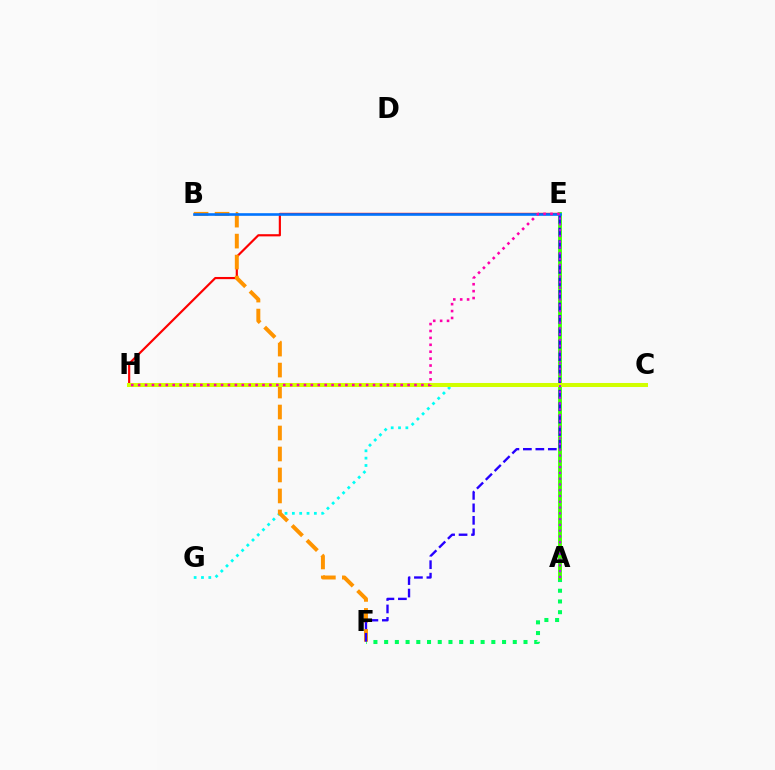{('A', 'F'): [{'color': '#00ff5c', 'line_style': 'dotted', 'thickness': 2.91}], ('E', 'H'): [{'color': '#ff0000', 'line_style': 'solid', 'thickness': 1.57}, {'color': '#ff00ac', 'line_style': 'dotted', 'thickness': 1.88}], ('A', 'E'): [{'color': '#3dff00', 'line_style': 'solid', 'thickness': 2.75}, {'color': '#b900ff', 'line_style': 'dotted', 'thickness': 1.57}], ('C', 'G'): [{'color': '#00fff6', 'line_style': 'dotted', 'thickness': 1.99}], ('B', 'F'): [{'color': '#ff9400', 'line_style': 'dashed', 'thickness': 2.85}], ('E', 'F'): [{'color': '#2500ff', 'line_style': 'dashed', 'thickness': 1.69}], ('C', 'H'): [{'color': '#d1ff00', 'line_style': 'solid', 'thickness': 2.9}], ('B', 'E'): [{'color': '#0074ff', 'line_style': 'solid', 'thickness': 1.89}]}